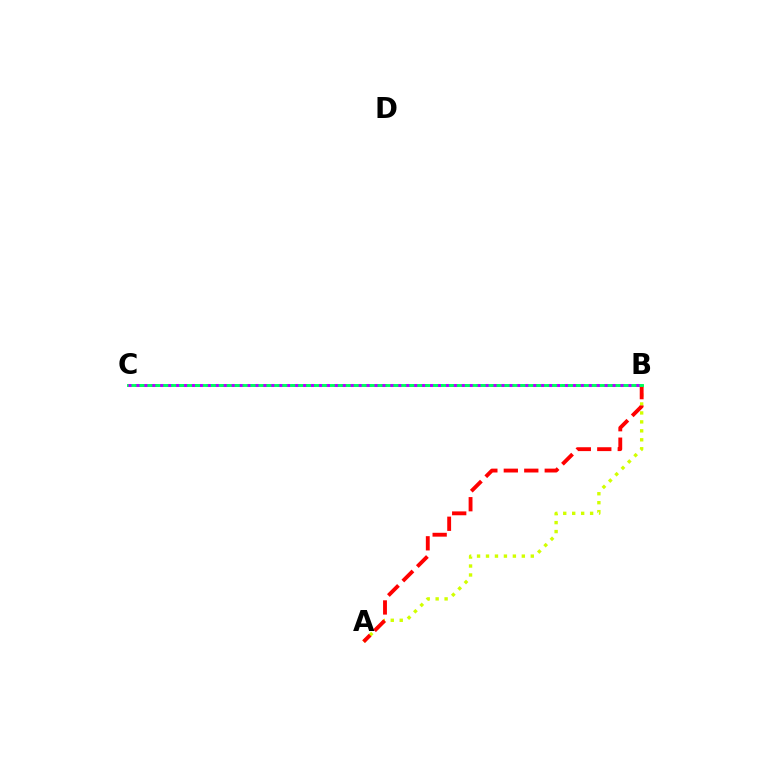{('A', 'B'): [{'color': '#d1ff00', 'line_style': 'dotted', 'thickness': 2.43}, {'color': '#ff0000', 'line_style': 'dashed', 'thickness': 2.78}], ('B', 'C'): [{'color': '#0074ff', 'line_style': 'dashed', 'thickness': 1.93}, {'color': '#00ff5c', 'line_style': 'solid', 'thickness': 2.09}, {'color': '#b900ff', 'line_style': 'dotted', 'thickness': 2.16}]}